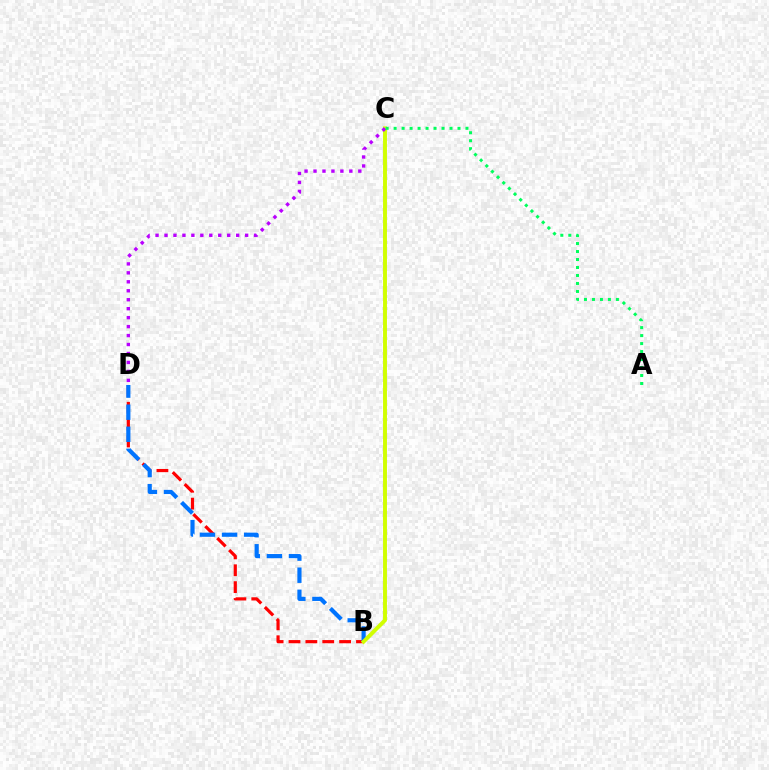{('B', 'D'): [{'color': '#ff0000', 'line_style': 'dashed', 'thickness': 2.29}, {'color': '#0074ff', 'line_style': 'dashed', 'thickness': 3.0}], ('B', 'C'): [{'color': '#d1ff00', 'line_style': 'solid', 'thickness': 2.81}], ('C', 'D'): [{'color': '#b900ff', 'line_style': 'dotted', 'thickness': 2.43}], ('A', 'C'): [{'color': '#00ff5c', 'line_style': 'dotted', 'thickness': 2.17}]}